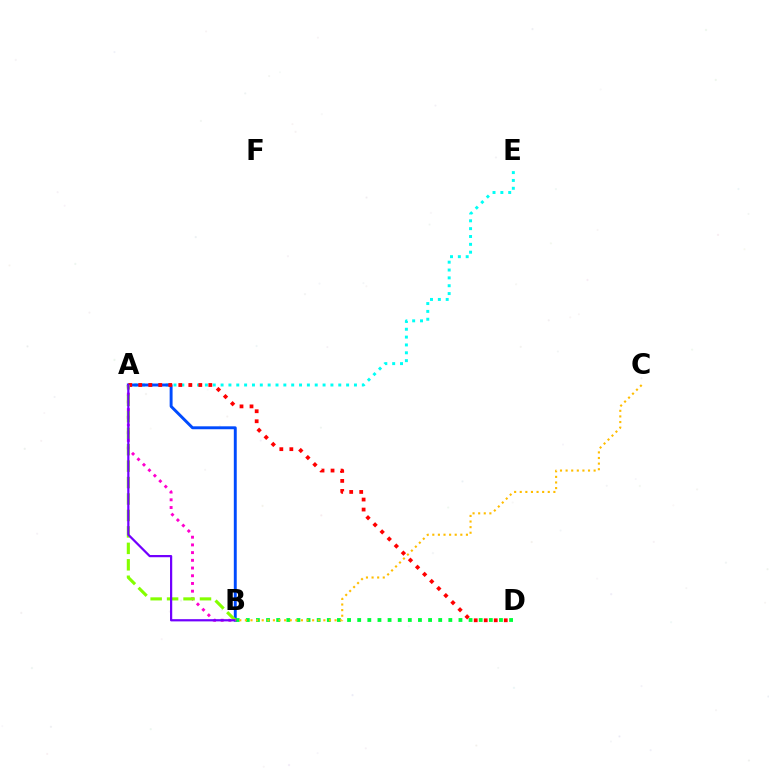{('A', 'E'): [{'color': '#00fff6', 'line_style': 'dotted', 'thickness': 2.13}], ('A', 'B'): [{'color': '#004bff', 'line_style': 'solid', 'thickness': 2.11}, {'color': '#ff00cf', 'line_style': 'dotted', 'thickness': 2.09}, {'color': '#84ff00', 'line_style': 'dashed', 'thickness': 2.23}, {'color': '#7200ff', 'line_style': 'solid', 'thickness': 1.6}], ('B', 'D'): [{'color': '#00ff39', 'line_style': 'dotted', 'thickness': 2.75}], ('A', 'D'): [{'color': '#ff0000', 'line_style': 'dotted', 'thickness': 2.72}], ('B', 'C'): [{'color': '#ffbd00', 'line_style': 'dotted', 'thickness': 1.52}]}